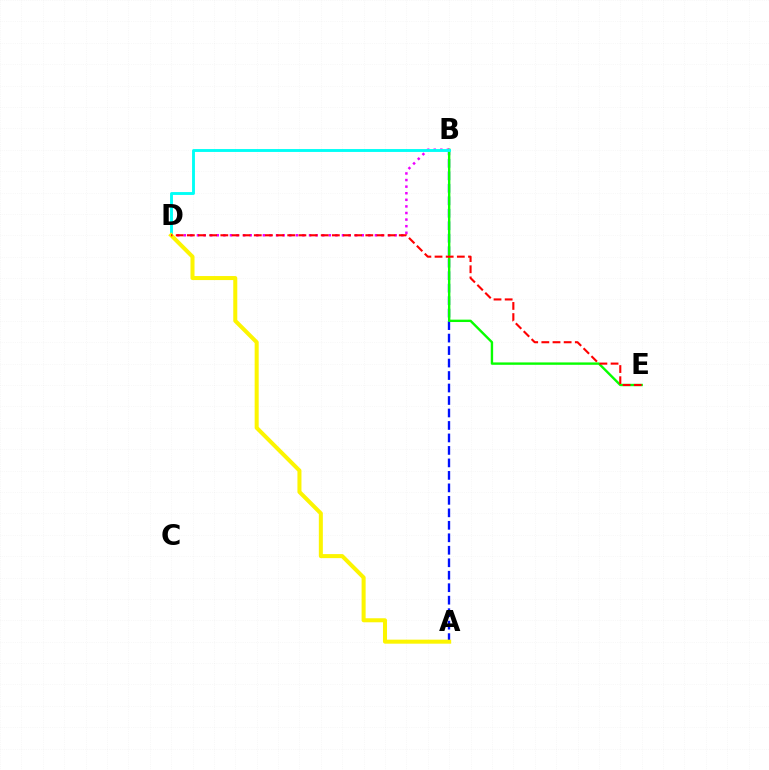{('A', 'B'): [{'color': '#0010ff', 'line_style': 'dashed', 'thickness': 1.7}], ('B', 'E'): [{'color': '#08ff00', 'line_style': 'solid', 'thickness': 1.72}], ('B', 'D'): [{'color': '#ee00ff', 'line_style': 'dotted', 'thickness': 1.79}, {'color': '#00fff6', 'line_style': 'solid', 'thickness': 2.07}], ('A', 'D'): [{'color': '#fcf500', 'line_style': 'solid', 'thickness': 2.9}], ('D', 'E'): [{'color': '#ff0000', 'line_style': 'dashed', 'thickness': 1.52}]}